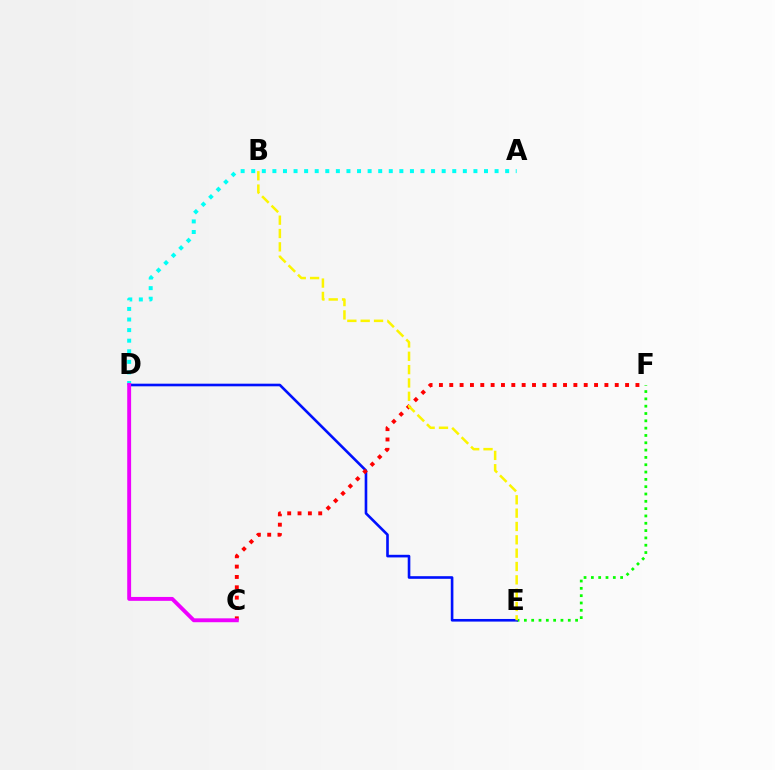{('E', 'F'): [{'color': '#08ff00', 'line_style': 'dotted', 'thickness': 1.99}], ('A', 'D'): [{'color': '#00fff6', 'line_style': 'dotted', 'thickness': 2.87}], ('D', 'E'): [{'color': '#0010ff', 'line_style': 'solid', 'thickness': 1.89}], ('C', 'F'): [{'color': '#ff0000', 'line_style': 'dotted', 'thickness': 2.81}], ('C', 'D'): [{'color': '#ee00ff', 'line_style': 'solid', 'thickness': 2.8}], ('B', 'E'): [{'color': '#fcf500', 'line_style': 'dashed', 'thickness': 1.81}]}